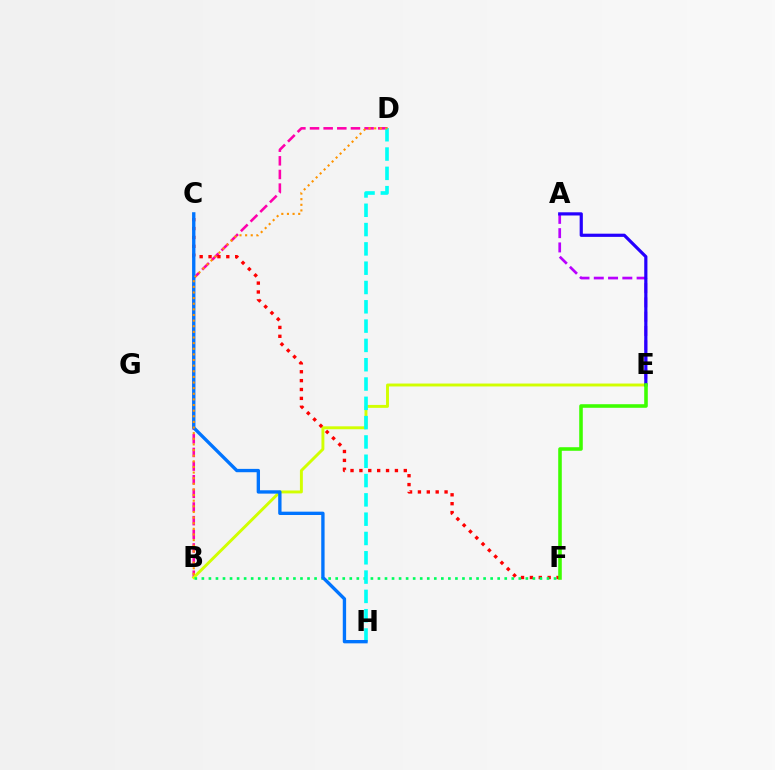{('B', 'D'): [{'color': '#ff00ac', 'line_style': 'dashed', 'thickness': 1.85}, {'color': '#ff9400', 'line_style': 'dotted', 'thickness': 1.53}], ('B', 'E'): [{'color': '#d1ff00', 'line_style': 'solid', 'thickness': 2.1}], ('C', 'F'): [{'color': '#ff0000', 'line_style': 'dotted', 'thickness': 2.41}], ('A', 'E'): [{'color': '#b900ff', 'line_style': 'dashed', 'thickness': 1.94}, {'color': '#2500ff', 'line_style': 'solid', 'thickness': 2.3}], ('B', 'F'): [{'color': '#00ff5c', 'line_style': 'dotted', 'thickness': 1.91}], ('D', 'H'): [{'color': '#00fff6', 'line_style': 'dashed', 'thickness': 2.62}], ('E', 'F'): [{'color': '#3dff00', 'line_style': 'solid', 'thickness': 2.57}], ('C', 'H'): [{'color': '#0074ff', 'line_style': 'solid', 'thickness': 2.41}]}